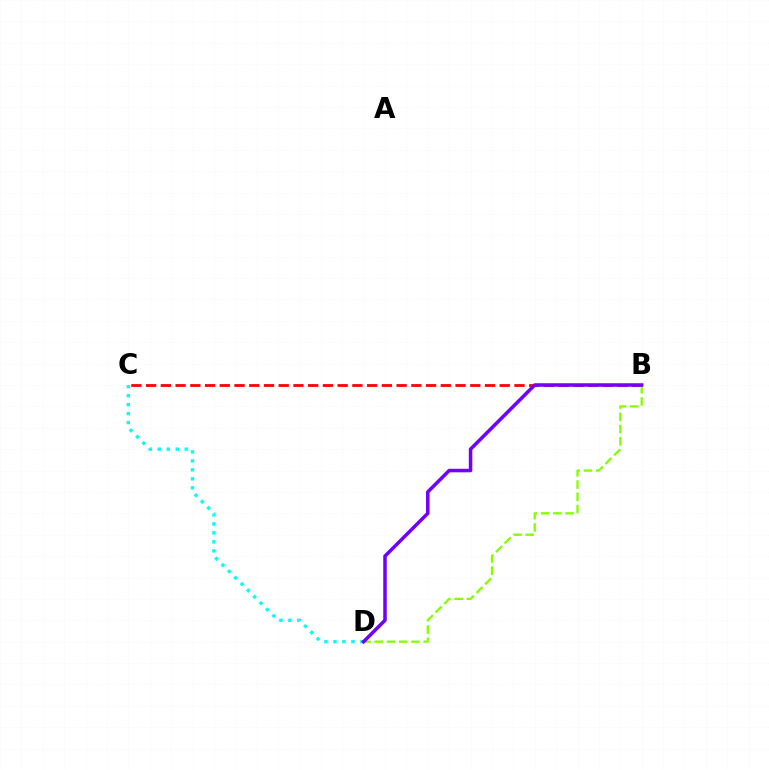{('B', 'C'): [{'color': '#ff0000', 'line_style': 'dashed', 'thickness': 2.0}], ('C', 'D'): [{'color': '#00fff6', 'line_style': 'dotted', 'thickness': 2.44}], ('B', 'D'): [{'color': '#84ff00', 'line_style': 'dashed', 'thickness': 1.66}, {'color': '#7200ff', 'line_style': 'solid', 'thickness': 2.54}]}